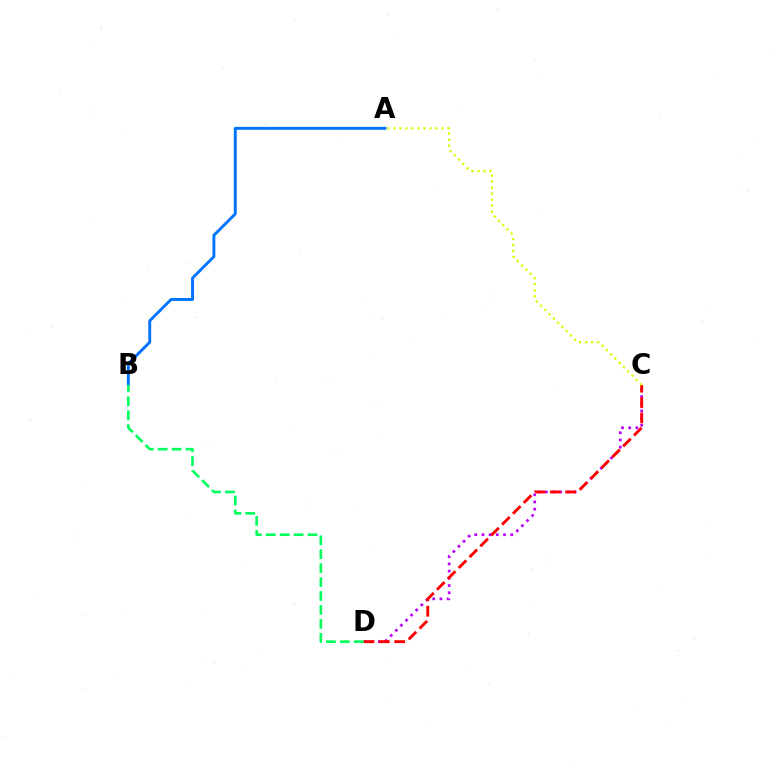{('C', 'D'): [{'color': '#b900ff', 'line_style': 'dotted', 'thickness': 1.96}, {'color': '#ff0000', 'line_style': 'dashed', 'thickness': 2.08}], ('A', 'C'): [{'color': '#d1ff00', 'line_style': 'dotted', 'thickness': 1.63}], ('A', 'B'): [{'color': '#0074ff', 'line_style': 'solid', 'thickness': 2.1}], ('B', 'D'): [{'color': '#00ff5c', 'line_style': 'dashed', 'thickness': 1.89}]}